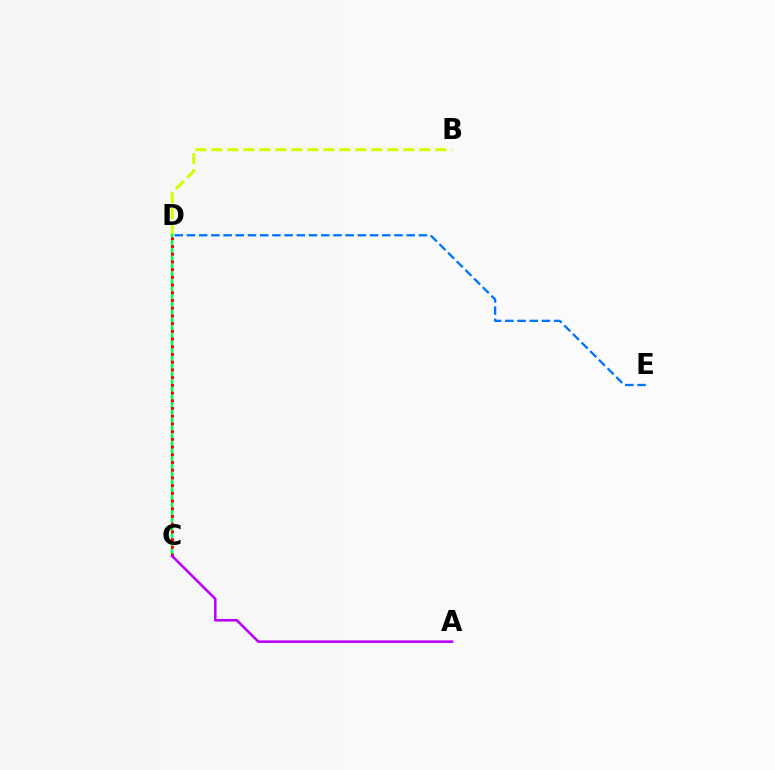{('B', 'D'): [{'color': '#d1ff00', 'line_style': 'dashed', 'thickness': 2.17}], ('C', 'D'): [{'color': '#00ff5c', 'line_style': 'solid', 'thickness': 1.76}, {'color': '#ff0000', 'line_style': 'dotted', 'thickness': 2.1}], ('D', 'E'): [{'color': '#0074ff', 'line_style': 'dashed', 'thickness': 1.66}], ('A', 'C'): [{'color': '#b900ff', 'line_style': 'solid', 'thickness': 1.84}]}